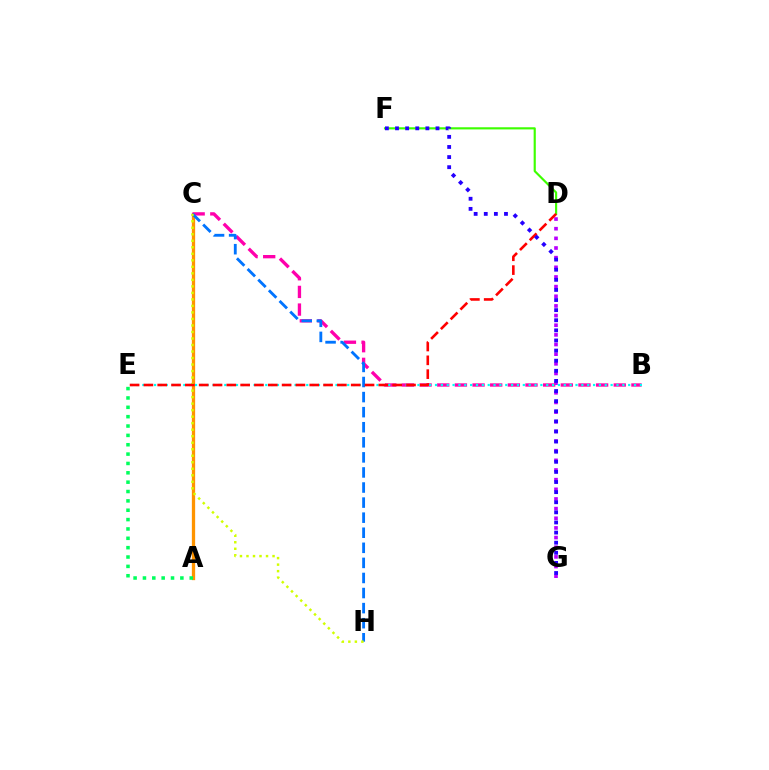{('A', 'C'): [{'color': '#ff9400', 'line_style': 'solid', 'thickness': 2.37}], ('D', 'G'): [{'color': '#b900ff', 'line_style': 'dotted', 'thickness': 2.62}], ('B', 'C'): [{'color': '#ff00ac', 'line_style': 'dashed', 'thickness': 2.4}], ('D', 'F'): [{'color': '#3dff00', 'line_style': 'solid', 'thickness': 1.55}], ('B', 'E'): [{'color': '#00fff6', 'line_style': 'dotted', 'thickness': 1.59}], ('C', 'H'): [{'color': '#0074ff', 'line_style': 'dashed', 'thickness': 2.05}, {'color': '#d1ff00', 'line_style': 'dotted', 'thickness': 1.77}], ('D', 'E'): [{'color': '#ff0000', 'line_style': 'dashed', 'thickness': 1.88}], ('A', 'E'): [{'color': '#00ff5c', 'line_style': 'dotted', 'thickness': 2.54}], ('F', 'G'): [{'color': '#2500ff', 'line_style': 'dotted', 'thickness': 2.75}]}